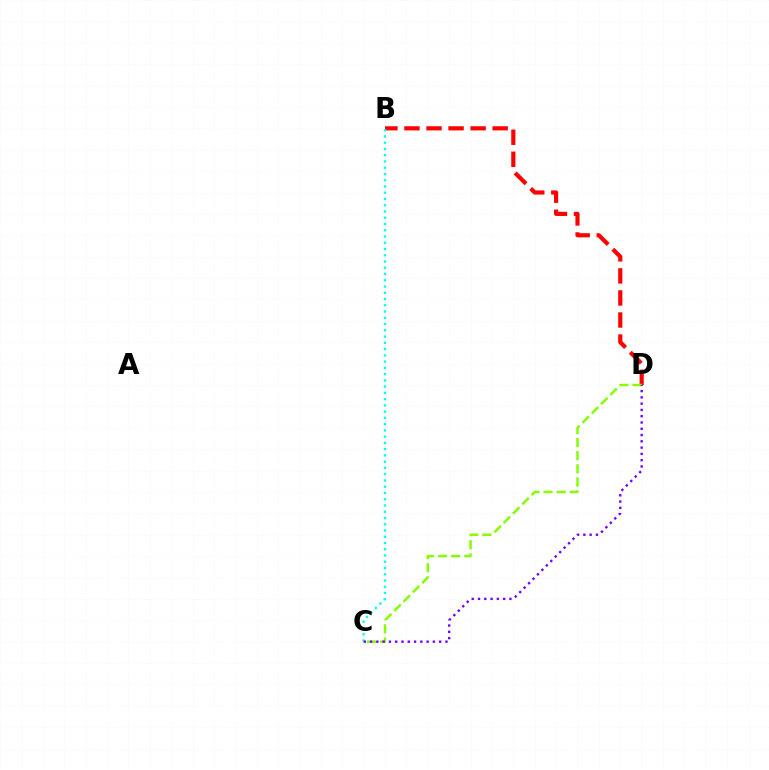{('B', 'D'): [{'color': '#ff0000', 'line_style': 'dashed', 'thickness': 3.0}], ('B', 'C'): [{'color': '#00fff6', 'line_style': 'dotted', 'thickness': 1.7}], ('C', 'D'): [{'color': '#84ff00', 'line_style': 'dashed', 'thickness': 1.79}, {'color': '#7200ff', 'line_style': 'dotted', 'thickness': 1.71}]}